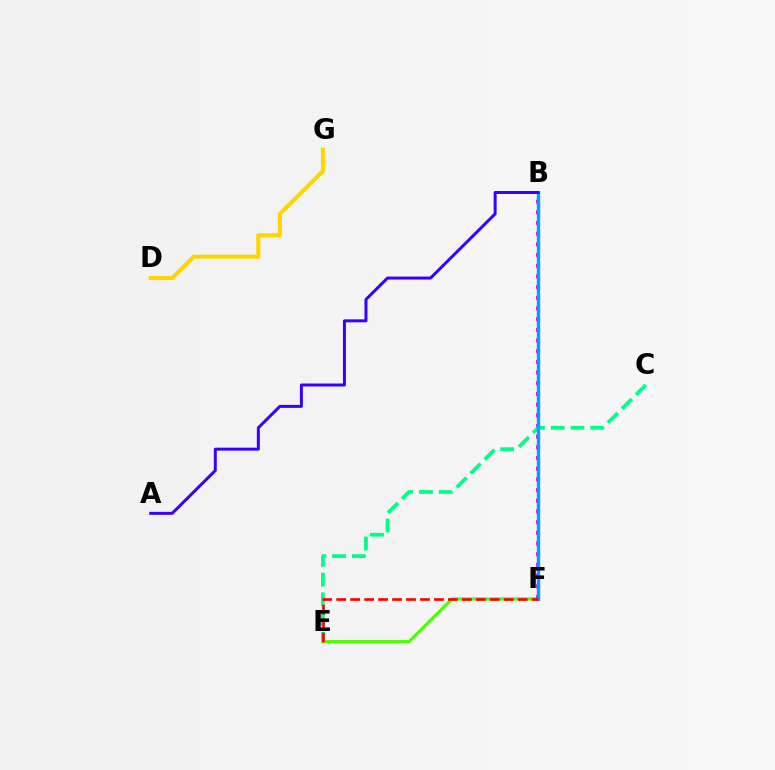{('E', 'F'): [{'color': '#4fff00', 'line_style': 'solid', 'thickness': 2.29}, {'color': '#ff0000', 'line_style': 'dashed', 'thickness': 1.9}], ('B', 'F'): [{'color': '#ff00ed', 'line_style': 'dotted', 'thickness': 2.9}, {'color': '#009eff', 'line_style': 'solid', 'thickness': 2.43}], ('C', 'E'): [{'color': '#00ff86', 'line_style': 'dashed', 'thickness': 2.69}], ('A', 'B'): [{'color': '#3700ff', 'line_style': 'solid', 'thickness': 2.15}], ('D', 'G'): [{'color': '#ffd500', 'line_style': 'solid', 'thickness': 2.93}]}